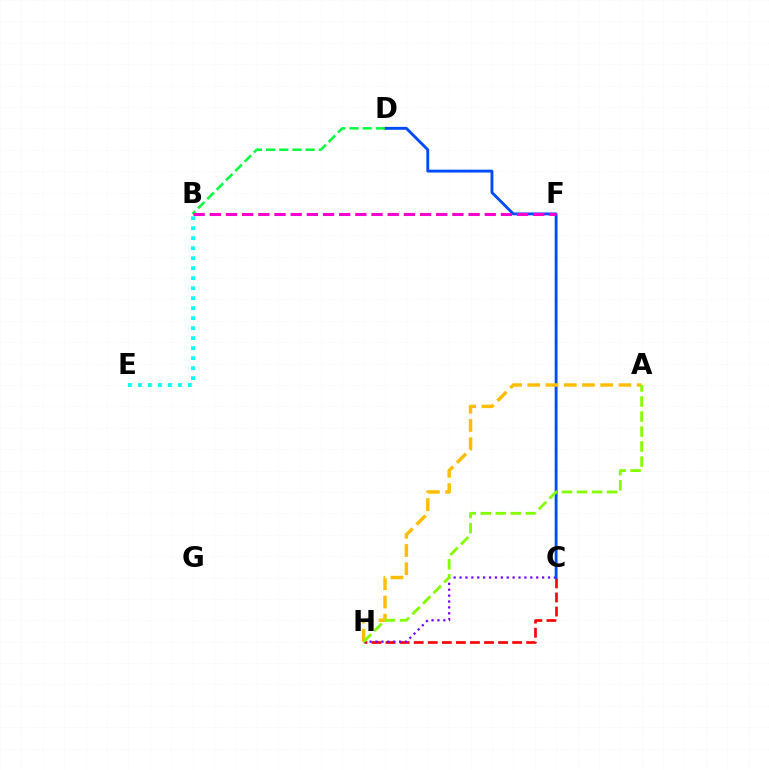{('C', 'H'): [{'color': '#ff0000', 'line_style': 'dashed', 'thickness': 1.91}, {'color': '#7200ff', 'line_style': 'dotted', 'thickness': 1.6}], ('C', 'D'): [{'color': '#004bff', 'line_style': 'solid', 'thickness': 2.06}], ('B', 'D'): [{'color': '#00ff39', 'line_style': 'dashed', 'thickness': 1.79}], ('A', 'H'): [{'color': '#ffbd00', 'line_style': 'dashed', 'thickness': 2.48}, {'color': '#84ff00', 'line_style': 'dashed', 'thickness': 2.04}], ('B', 'E'): [{'color': '#00fff6', 'line_style': 'dotted', 'thickness': 2.72}], ('B', 'F'): [{'color': '#ff00cf', 'line_style': 'dashed', 'thickness': 2.2}]}